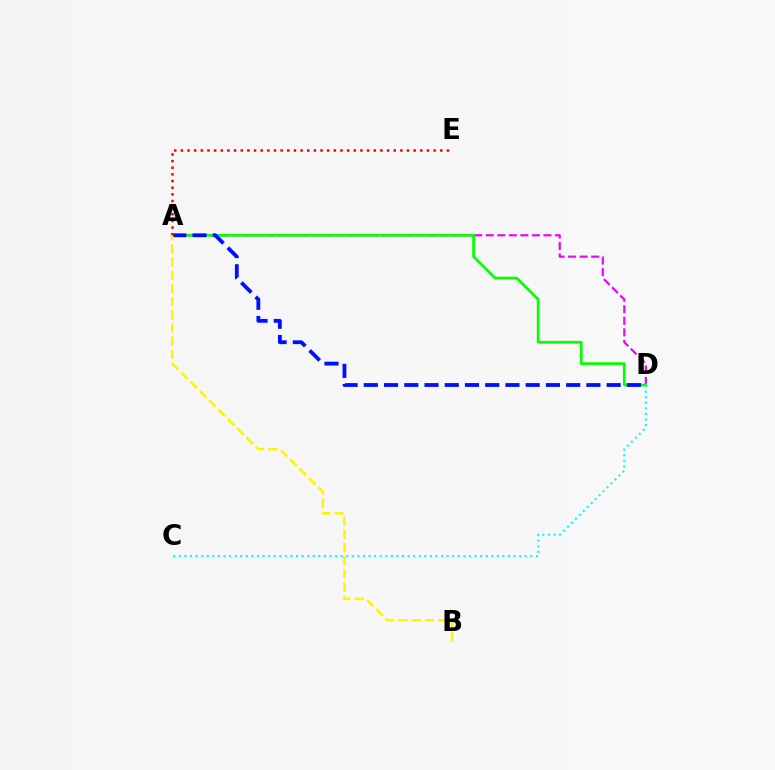{('A', 'D'): [{'color': '#ee00ff', 'line_style': 'dashed', 'thickness': 1.57}, {'color': '#08ff00', 'line_style': 'solid', 'thickness': 1.96}, {'color': '#0010ff', 'line_style': 'dashed', 'thickness': 2.75}], ('A', 'E'): [{'color': '#ff0000', 'line_style': 'dotted', 'thickness': 1.81}], ('A', 'B'): [{'color': '#fcf500', 'line_style': 'dashed', 'thickness': 1.79}], ('C', 'D'): [{'color': '#00fff6', 'line_style': 'dotted', 'thickness': 1.52}]}